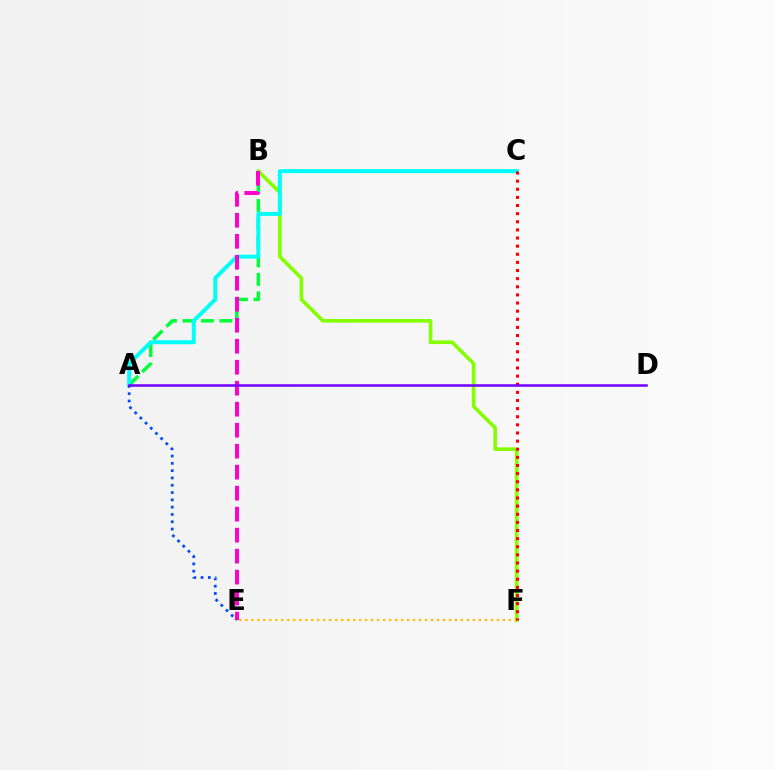{('B', 'F'): [{'color': '#84ff00', 'line_style': 'solid', 'thickness': 2.61}], ('E', 'F'): [{'color': '#ffbd00', 'line_style': 'dotted', 'thickness': 1.63}], ('A', 'B'): [{'color': '#00ff39', 'line_style': 'dashed', 'thickness': 2.51}], ('A', 'C'): [{'color': '#00fff6', 'line_style': 'solid', 'thickness': 2.86}], ('A', 'E'): [{'color': '#004bff', 'line_style': 'dotted', 'thickness': 1.98}], ('C', 'F'): [{'color': '#ff0000', 'line_style': 'dotted', 'thickness': 2.21}], ('B', 'E'): [{'color': '#ff00cf', 'line_style': 'dashed', 'thickness': 2.85}], ('A', 'D'): [{'color': '#7200ff', 'line_style': 'solid', 'thickness': 1.82}]}